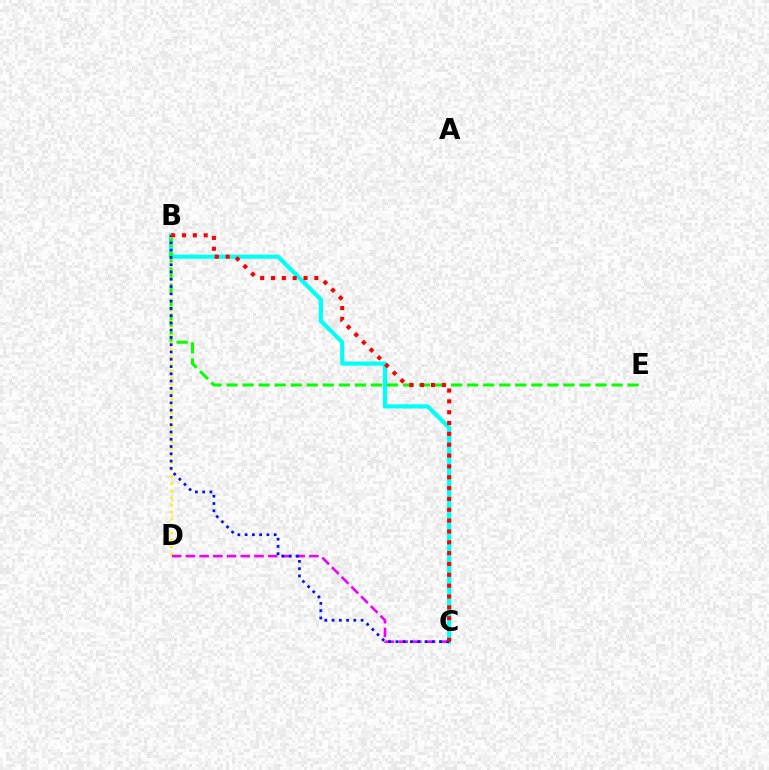{('B', 'C'): [{'color': '#00fff6', 'line_style': 'solid', 'thickness': 3.0}, {'color': '#0010ff', 'line_style': 'dotted', 'thickness': 1.98}, {'color': '#ff0000', 'line_style': 'dotted', 'thickness': 2.95}], ('B', 'E'): [{'color': '#08ff00', 'line_style': 'dashed', 'thickness': 2.18}], ('B', 'D'): [{'color': '#fcf500', 'line_style': 'dotted', 'thickness': 1.92}], ('C', 'D'): [{'color': '#ee00ff', 'line_style': 'dashed', 'thickness': 1.86}]}